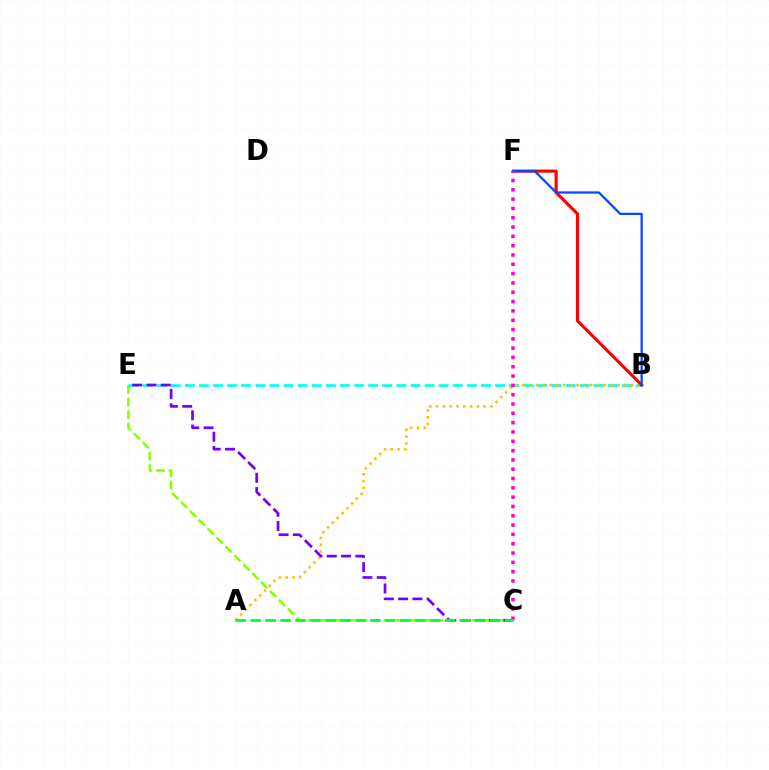{('C', 'E'): [{'color': '#84ff00', 'line_style': 'dashed', 'thickness': 1.71}, {'color': '#7200ff', 'line_style': 'dashed', 'thickness': 1.94}], ('B', 'E'): [{'color': '#00fff6', 'line_style': 'dashed', 'thickness': 1.92}], ('A', 'B'): [{'color': '#ffbd00', 'line_style': 'dotted', 'thickness': 1.84}], ('B', 'F'): [{'color': '#ff0000', 'line_style': 'solid', 'thickness': 2.25}, {'color': '#004bff', 'line_style': 'solid', 'thickness': 1.63}], ('C', 'F'): [{'color': '#ff00cf', 'line_style': 'dotted', 'thickness': 2.53}], ('A', 'C'): [{'color': '#00ff39', 'line_style': 'dashed', 'thickness': 2.03}]}